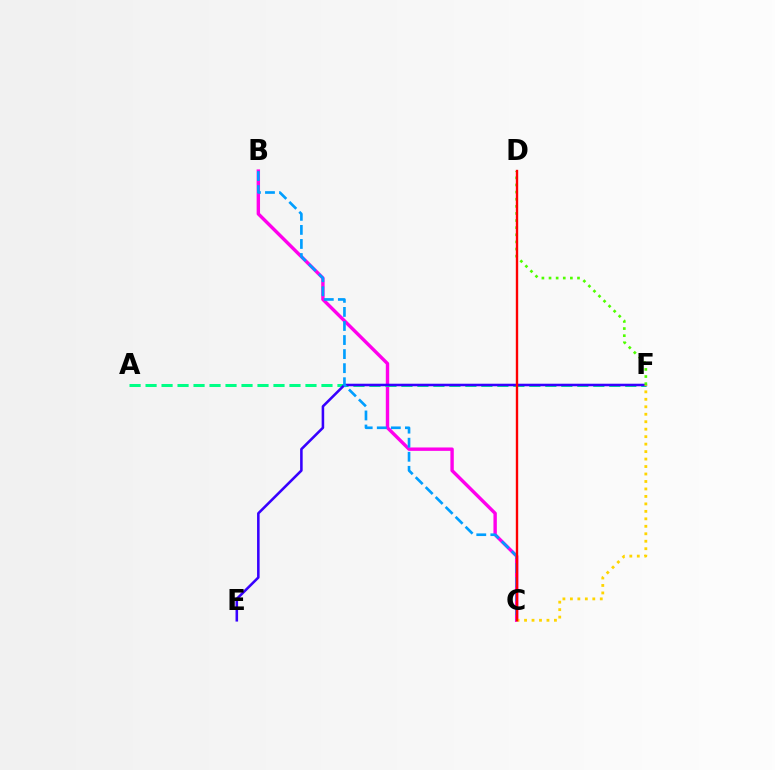{('B', 'C'): [{'color': '#ff00ed', 'line_style': 'solid', 'thickness': 2.45}, {'color': '#009eff', 'line_style': 'dashed', 'thickness': 1.91}], ('A', 'F'): [{'color': '#00ff86', 'line_style': 'dashed', 'thickness': 2.17}], ('E', 'F'): [{'color': '#3700ff', 'line_style': 'solid', 'thickness': 1.84}], ('C', 'F'): [{'color': '#ffd500', 'line_style': 'dotted', 'thickness': 2.03}], ('D', 'F'): [{'color': '#4fff00', 'line_style': 'dotted', 'thickness': 1.93}], ('C', 'D'): [{'color': '#ff0000', 'line_style': 'solid', 'thickness': 1.72}]}